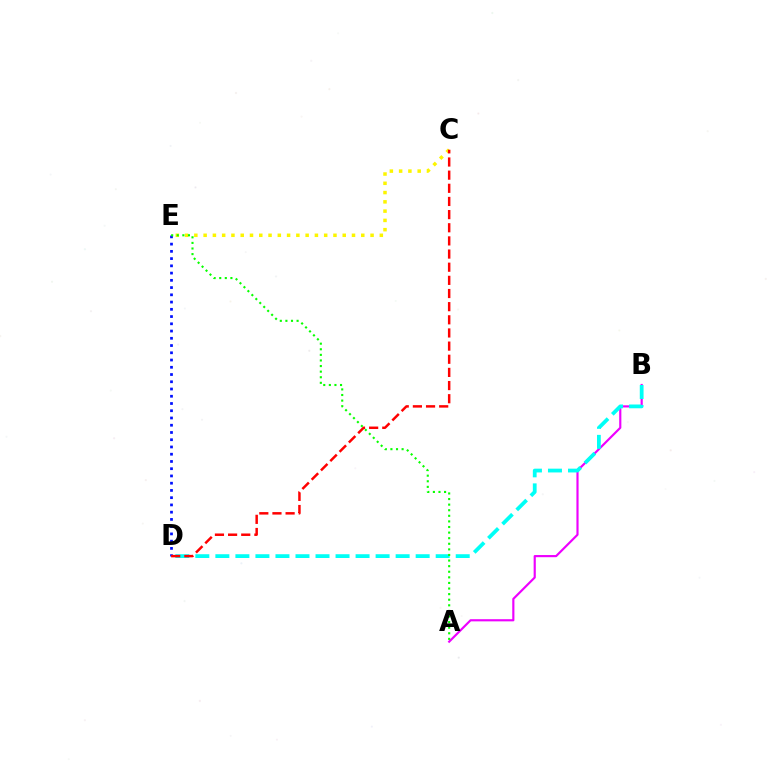{('A', 'B'): [{'color': '#ee00ff', 'line_style': 'solid', 'thickness': 1.56}], ('B', 'D'): [{'color': '#00fff6', 'line_style': 'dashed', 'thickness': 2.72}], ('D', 'E'): [{'color': '#0010ff', 'line_style': 'dotted', 'thickness': 1.97}], ('C', 'E'): [{'color': '#fcf500', 'line_style': 'dotted', 'thickness': 2.52}], ('A', 'E'): [{'color': '#08ff00', 'line_style': 'dotted', 'thickness': 1.52}], ('C', 'D'): [{'color': '#ff0000', 'line_style': 'dashed', 'thickness': 1.79}]}